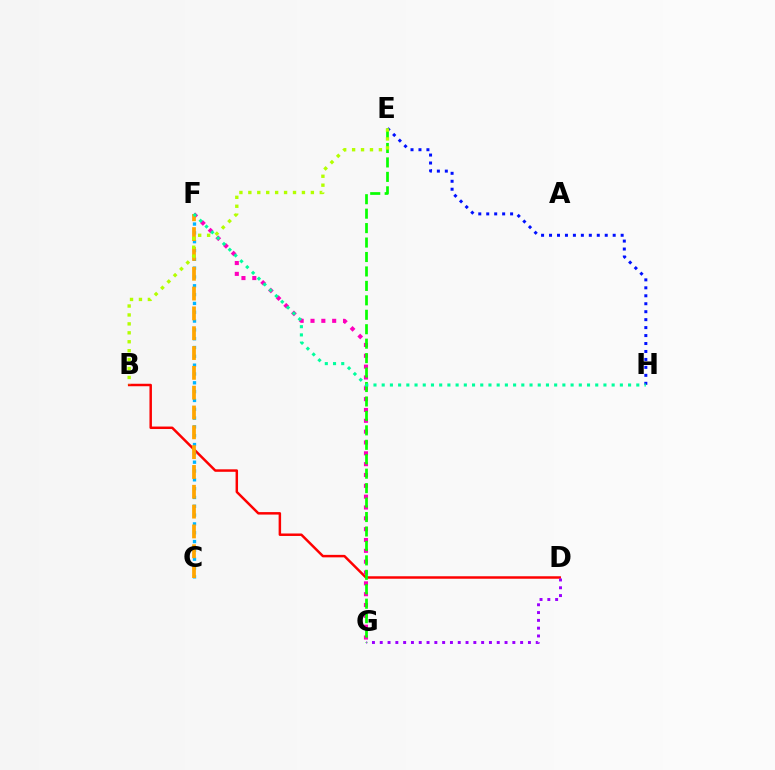{('B', 'D'): [{'color': '#ff0000', 'line_style': 'solid', 'thickness': 1.78}], ('E', 'H'): [{'color': '#0010ff', 'line_style': 'dotted', 'thickness': 2.16}], ('C', 'F'): [{'color': '#00b5ff', 'line_style': 'dotted', 'thickness': 2.4}, {'color': '#ffa500', 'line_style': 'dashed', 'thickness': 2.69}], ('F', 'G'): [{'color': '#ff00bd', 'line_style': 'dotted', 'thickness': 2.94}], ('E', 'G'): [{'color': '#08ff00', 'line_style': 'dashed', 'thickness': 1.96}], ('F', 'H'): [{'color': '#00ff9d', 'line_style': 'dotted', 'thickness': 2.23}], ('B', 'E'): [{'color': '#b3ff00', 'line_style': 'dotted', 'thickness': 2.43}], ('D', 'G'): [{'color': '#9b00ff', 'line_style': 'dotted', 'thickness': 2.12}]}